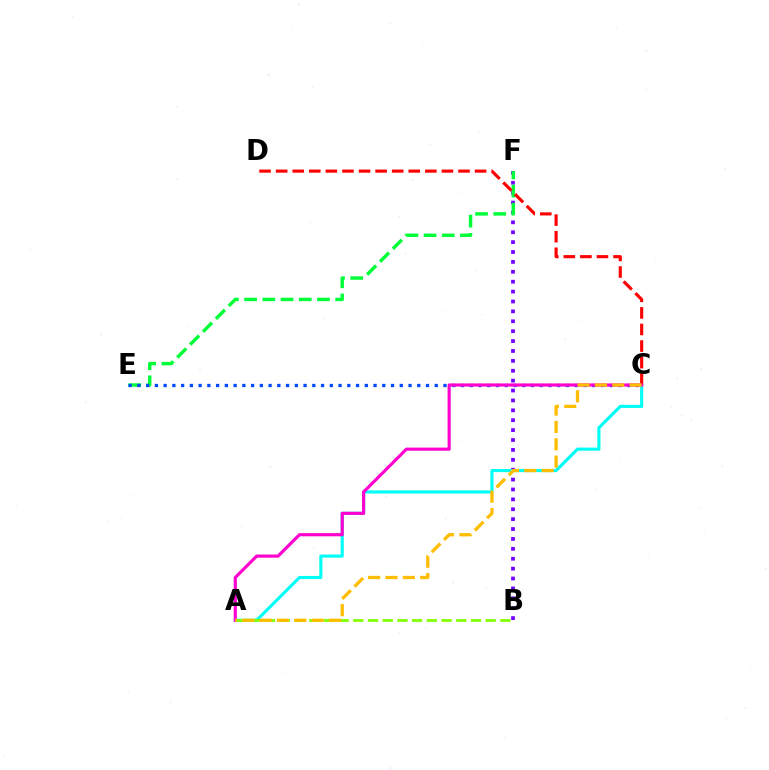{('B', 'F'): [{'color': '#7200ff', 'line_style': 'dotted', 'thickness': 2.69}], ('A', 'C'): [{'color': '#00fff6', 'line_style': 'solid', 'thickness': 2.24}, {'color': '#ff00cf', 'line_style': 'solid', 'thickness': 2.27}, {'color': '#ffbd00', 'line_style': 'dashed', 'thickness': 2.36}], ('A', 'B'): [{'color': '#84ff00', 'line_style': 'dashed', 'thickness': 2.0}], ('E', 'F'): [{'color': '#00ff39', 'line_style': 'dashed', 'thickness': 2.47}], ('C', 'D'): [{'color': '#ff0000', 'line_style': 'dashed', 'thickness': 2.25}], ('C', 'E'): [{'color': '#004bff', 'line_style': 'dotted', 'thickness': 2.38}]}